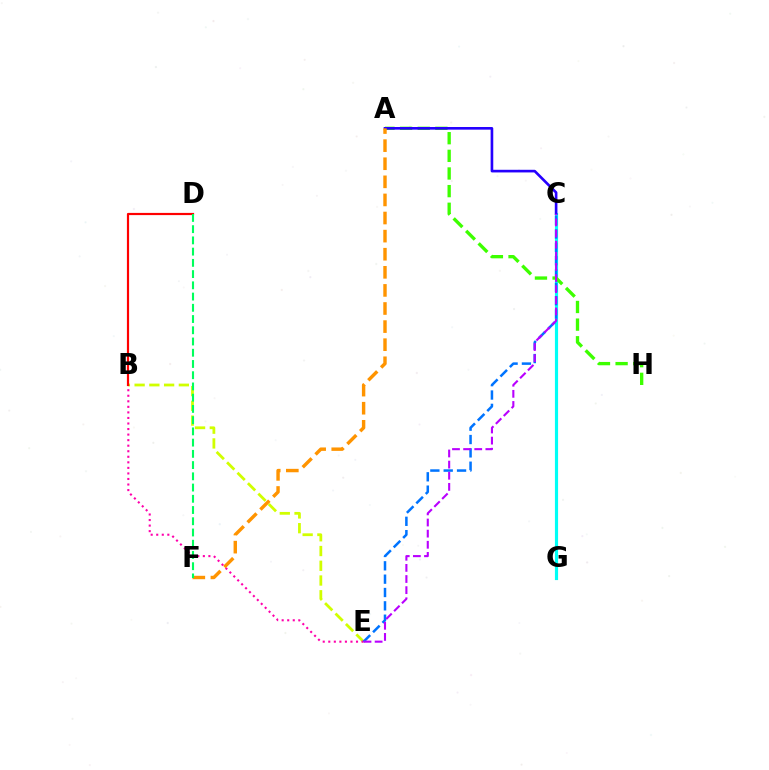{('B', 'E'): [{'color': '#d1ff00', 'line_style': 'dashed', 'thickness': 2.0}, {'color': '#ff00ac', 'line_style': 'dotted', 'thickness': 1.51}], ('C', 'G'): [{'color': '#00fff6', 'line_style': 'solid', 'thickness': 2.28}], ('C', 'E'): [{'color': '#0074ff', 'line_style': 'dashed', 'thickness': 1.81}, {'color': '#b900ff', 'line_style': 'dashed', 'thickness': 1.51}], ('A', 'H'): [{'color': '#3dff00', 'line_style': 'dashed', 'thickness': 2.4}], ('B', 'D'): [{'color': '#ff0000', 'line_style': 'solid', 'thickness': 1.58}], ('A', 'C'): [{'color': '#2500ff', 'line_style': 'solid', 'thickness': 1.9}], ('A', 'F'): [{'color': '#ff9400', 'line_style': 'dashed', 'thickness': 2.46}], ('D', 'F'): [{'color': '#00ff5c', 'line_style': 'dashed', 'thickness': 1.53}]}